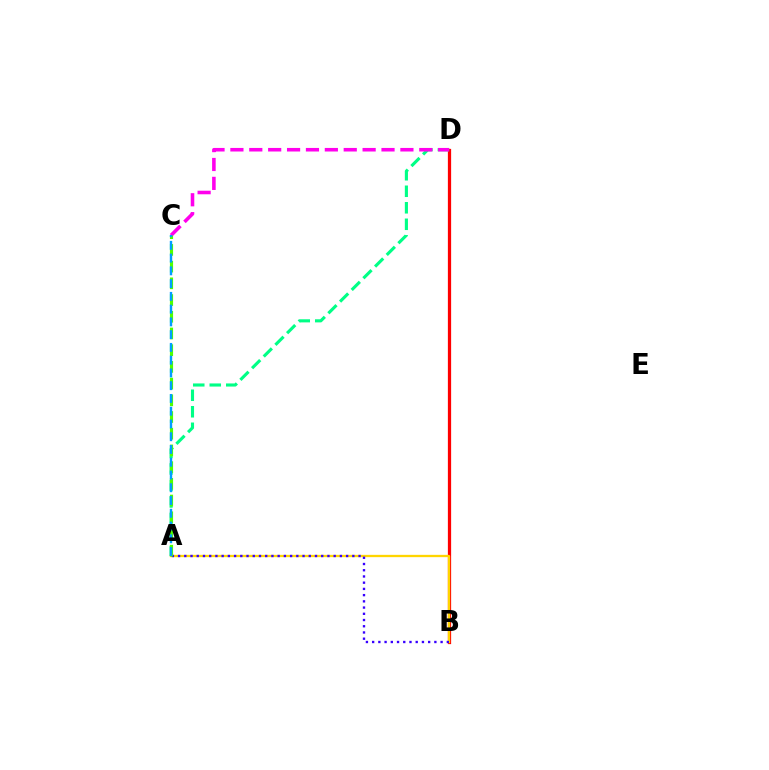{('B', 'D'): [{'color': '#ff0000', 'line_style': 'solid', 'thickness': 2.34}], ('A', 'D'): [{'color': '#00ff86', 'line_style': 'dashed', 'thickness': 2.24}], ('C', 'D'): [{'color': '#ff00ed', 'line_style': 'dashed', 'thickness': 2.57}], ('A', 'B'): [{'color': '#ffd500', 'line_style': 'solid', 'thickness': 1.66}, {'color': '#3700ff', 'line_style': 'dotted', 'thickness': 1.69}], ('A', 'C'): [{'color': '#4fff00', 'line_style': 'dashed', 'thickness': 2.27}, {'color': '#009eff', 'line_style': 'dashed', 'thickness': 1.73}]}